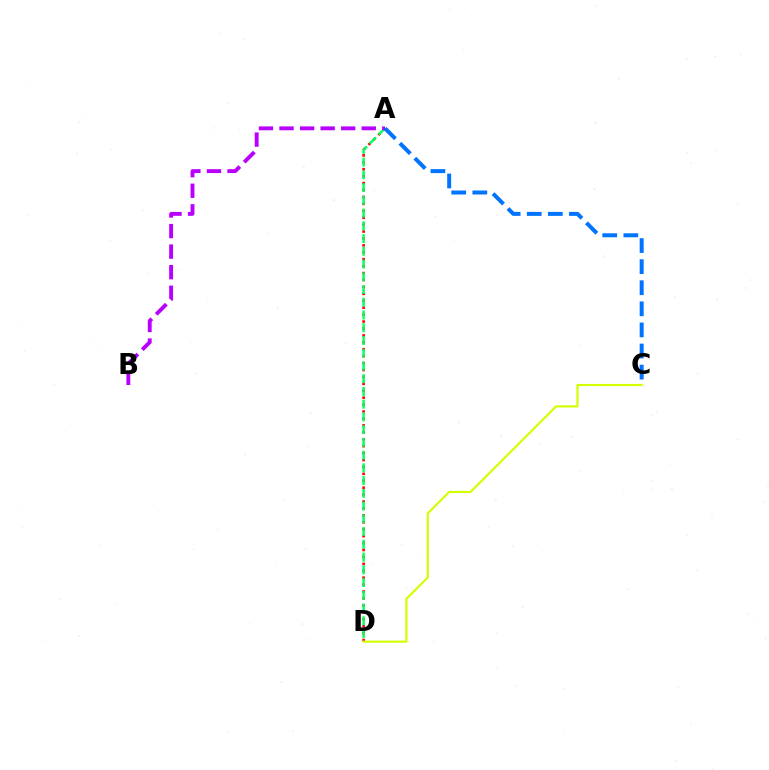{('A', 'D'): [{'color': '#ff0000', 'line_style': 'dotted', 'thickness': 1.88}, {'color': '#00ff5c', 'line_style': 'dashed', 'thickness': 1.73}], ('A', 'B'): [{'color': '#b900ff', 'line_style': 'dashed', 'thickness': 2.79}], ('A', 'C'): [{'color': '#0074ff', 'line_style': 'dashed', 'thickness': 2.87}], ('C', 'D'): [{'color': '#d1ff00', 'line_style': 'solid', 'thickness': 1.55}]}